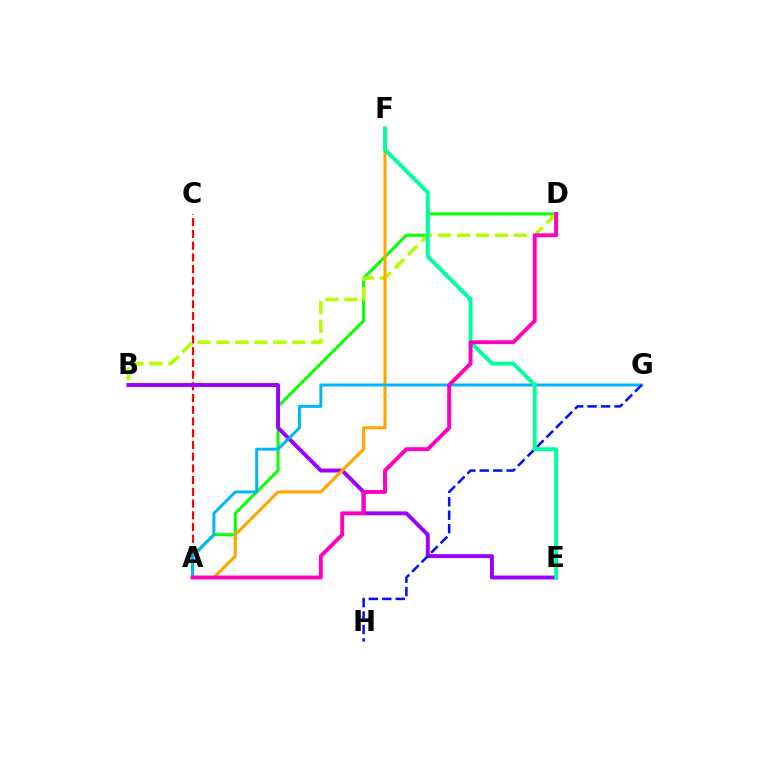{('A', 'C'): [{'color': '#ff0000', 'line_style': 'dashed', 'thickness': 1.59}], ('A', 'D'): [{'color': '#08ff00', 'line_style': 'solid', 'thickness': 2.16}, {'color': '#ff00bd', 'line_style': 'solid', 'thickness': 2.81}], ('B', 'D'): [{'color': '#b3ff00', 'line_style': 'dashed', 'thickness': 2.58}], ('B', 'E'): [{'color': '#9b00ff', 'line_style': 'solid', 'thickness': 2.82}], ('A', 'F'): [{'color': '#ffa500', 'line_style': 'solid', 'thickness': 2.22}], ('A', 'G'): [{'color': '#00b5ff', 'line_style': 'solid', 'thickness': 2.11}], ('G', 'H'): [{'color': '#0010ff', 'line_style': 'dashed', 'thickness': 1.83}], ('E', 'F'): [{'color': '#00ff9d', 'line_style': 'solid', 'thickness': 2.84}]}